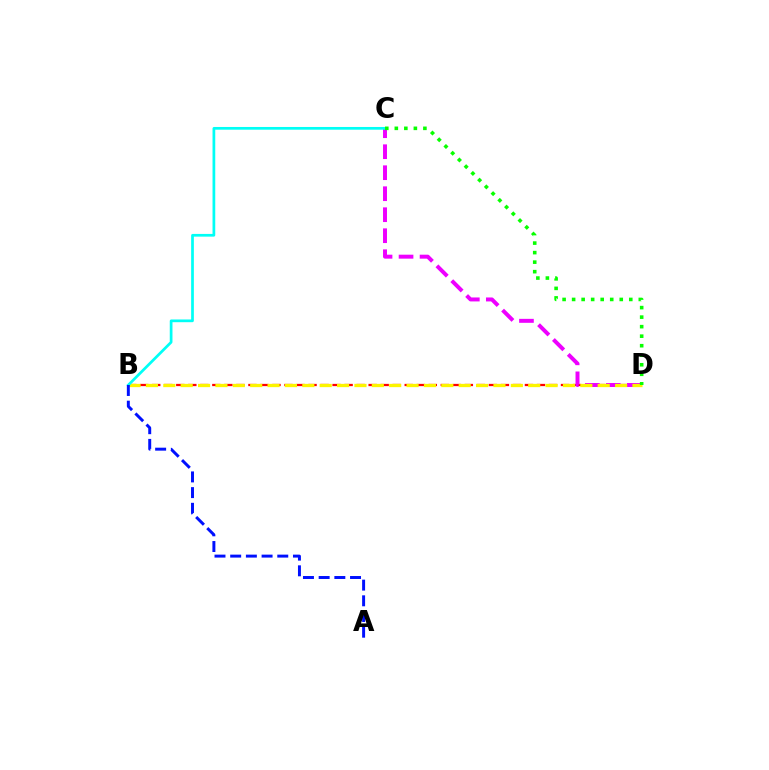{('B', 'D'): [{'color': '#ff0000', 'line_style': 'dashed', 'thickness': 1.63}, {'color': '#fcf500', 'line_style': 'dashed', 'thickness': 2.36}], ('C', 'D'): [{'color': '#ee00ff', 'line_style': 'dashed', 'thickness': 2.85}, {'color': '#08ff00', 'line_style': 'dotted', 'thickness': 2.59}], ('B', 'C'): [{'color': '#00fff6', 'line_style': 'solid', 'thickness': 1.96}], ('A', 'B'): [{'color': '#0010ff', 'line_style': 'dashed', 'thickness': 2.13}]}